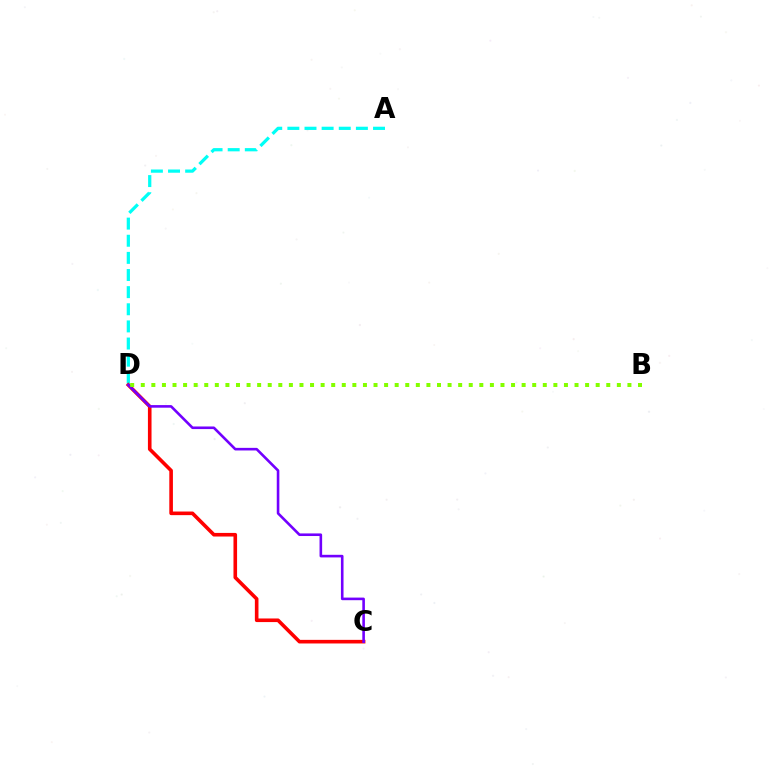{('A', 'D'): [{'color': '#00fff6', 'line_style': 'dashed', 'thickness': 2.33}], ('C', 'D'): [{'color': '#ff0000', 'line_style': 'solid', 'thickness': 2.6}, {'color': '#7200ff', 'line_style': 'solid', 'thickness': 1.87}], ('B', 'D'): [{'color': '#84ff00', 'line_style': 'dotted', 'thickness': 2.87}]}